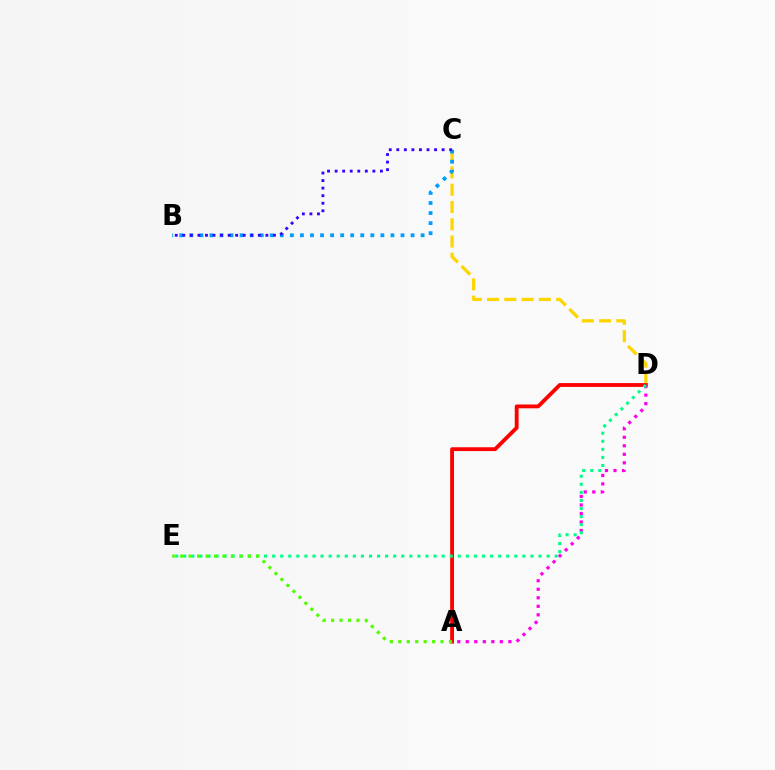{('C', 'D'): [{'color': '#ffd500', 'line_style': 'dashed', 'thickness': 2.35}], ('A', 'D'): [{'color': '#ff0000', 'line_style': 'solid', 'thickness': 2.75}, {'color': '#ff00ed', 'line_style': 'dotted', 'thickness': 2.31}], ('B', 'C'): [{'color': '#009eff', 'line_style': 'dotted', 'thickness': 2.73}, {'color': '#3700ff', 'line_style': 'dotted', 'thickness': 2.05}], ('D', 'E'): [{'color': '#00ff86', 'line_style': 'dotted', 'thickness': 2.19}], ('A', 'E'): [{'color': '#4fff00', 'line_style': 'dotted', 'thickness': 2.29}]}